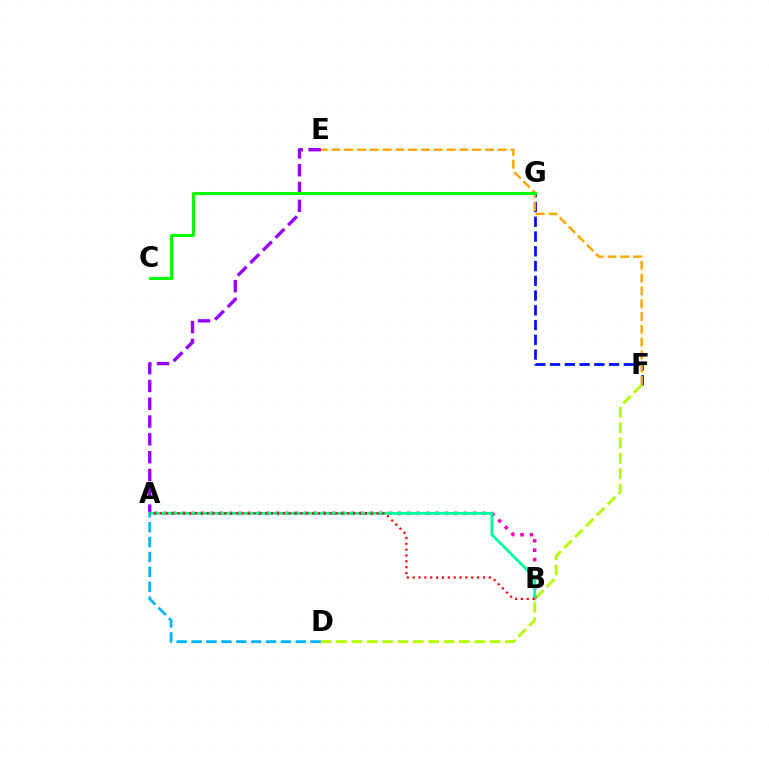{('F', 'G'): [{'color': '#0010ff', 'line_style': 'dashed', 'thickness': 2.0}], ('D', 'F'): [{'color': '#b3ff00', 'line_style': 'dashed', 'thickness': 2.09}], ('A', 'B'): [{'color': '#ff00bd', 'line_style': 'dotted', 'thickness': 2.55}, {'color': '#00ff9d', 'line_style': 'solid', 'thickness': 2.09}, {'color': '#ff0000', 'line_style': 'dotted', 'thickness': 1.59}], ('E', 'F'): [{'color': '#ffa500', 'line_style': 'dashed', 'thickness': 1.74}], ('A', 'E'): [{'color': '#9b00ff', 'line_style': 'dashed', 'thickness': 2.42}], ('A', 'D'): [{'color': '#00b5ff', 'line_style': 'dashed', 'thickness': 2.02}], ('C', 'G'): [{'color': '#08ff00', 'line_style': 'solid', 'thickness': 2.24}]}